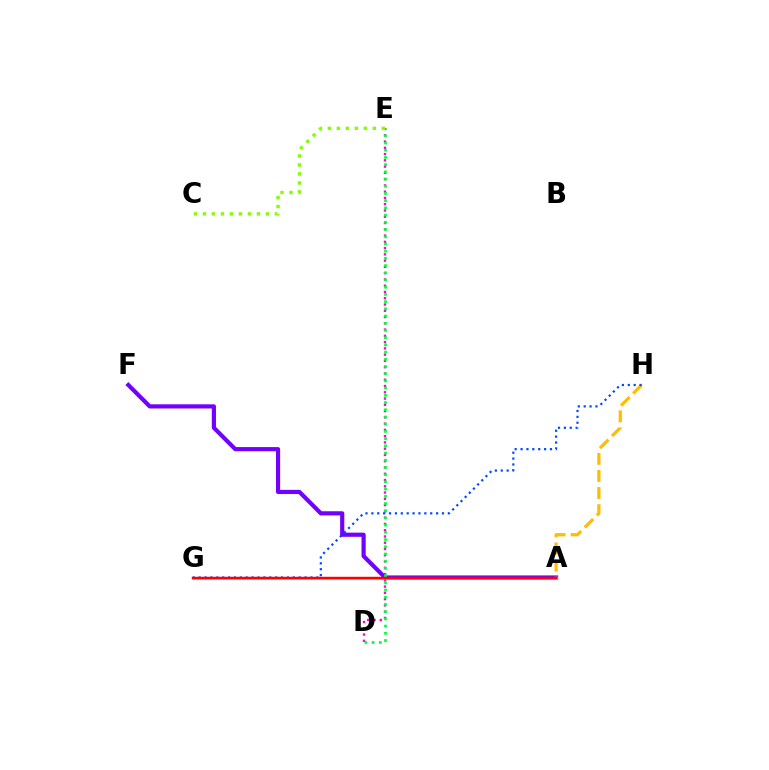{('D', 'E'): [{'color': '#ff00cf', 'line_style': 'dotted', 'thickness': 1.7}, {'color': '#00ff39', 'line_style': 'dotted', 'thickness': 1.96}], ('A', 'F'): [{'color': '#7200ff', 'line_style': 'solid', 'thickness': 3.0}], ('A', 'G'): [{'color': '#00fff6', 'line_style': 'solid', 'thickness': 1.85}, {'color': '#ff0000', 'line_style': 'solid', 'thickness': 1.76}], ('A', 'H'): [{'color': '#ffbd00', 'line_style': 'dashed', 'thickness': 2.33}], ('G', 'H'): [{'color': '#004bff', 'line_style': 'dotted', 'thickness': 1.6}], ('C', 'E'): [{'color': '#84ff00', 'line_style': 'dotted', 'thickness': 2.44}]}